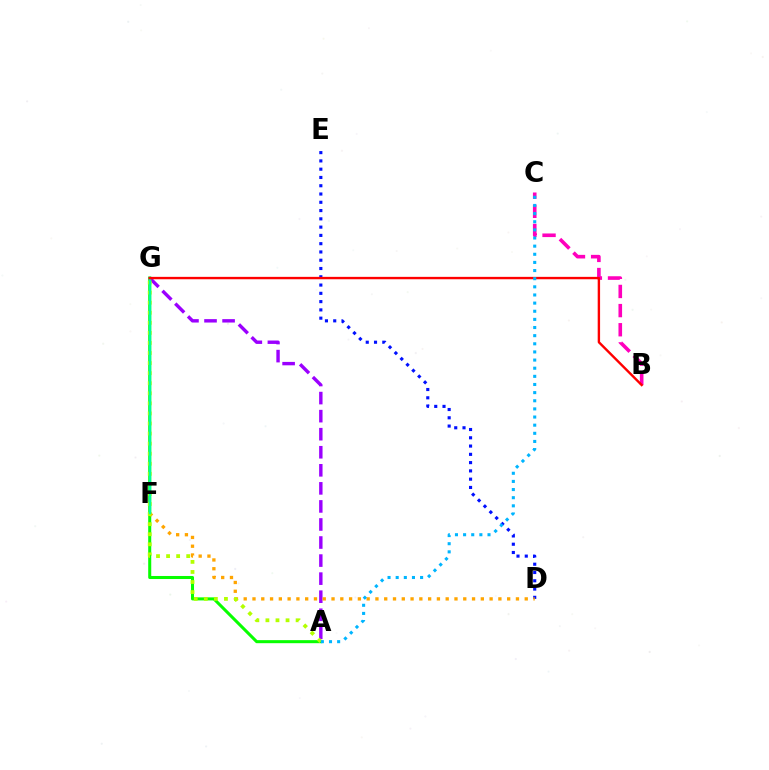{('A', 'G'): [{'color': '#08ff00', 'line_style': 'solid', 'thickness': 2.19}, {'color': '#9b00ff', 'line_style': 'dashed', 'thickness': 2.45}, {'color': '#b3ff00', 'line_style': 'dotted', 'thickness': 2.73}], ('D', 'E'): [{'color': '#0010ff', 'line_style': 'dotted', 'thickness': 2.25}], ('B', 'C'): [{'color': '#ff00bd', 'line_style': 'dashed', 'thickness': 2.6}], ('D', 'F'): [{'color': '#ffa500', 'line_style': 'dotted', 'thickness': 2.39}], ('F', 'G'): [{'color': '#00ff9d', 'line_style': 'solid', 'thickness': 1.71}], ('B', 'G'): [{'color': '#ff0000', 'line_style': 'solid', 'thickness': 1.72}], ('A', 'C'): [{'color': '#00b5ff', 'line_style': 'dotted', 'thickness': 2.21}]}